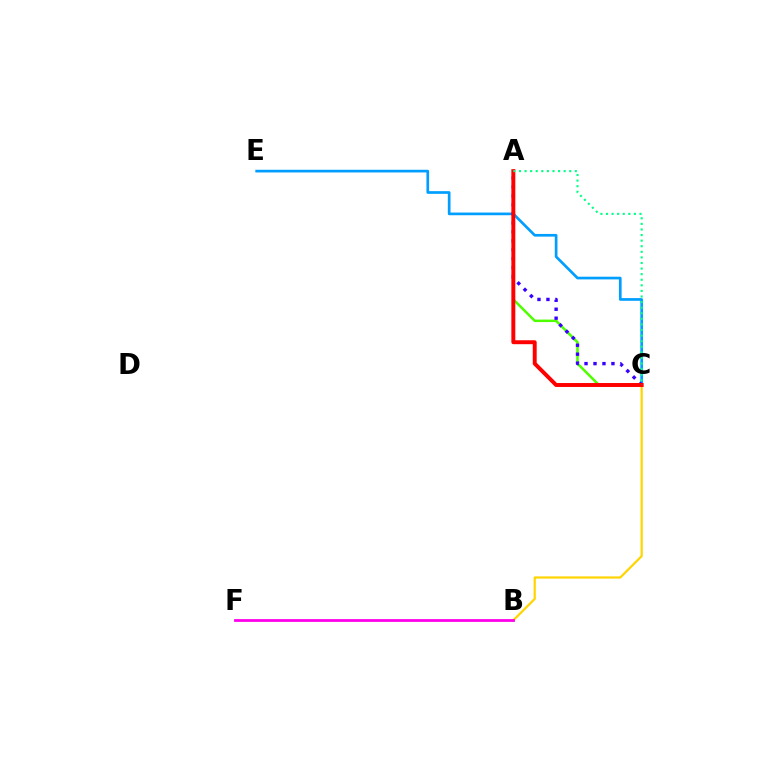{('A', 'C'): [{'color': '#4fff00', 'line_style': 'solid', 'thickness': 1.8}, {'color': '#3700ff', 'line_style': 'dotted', 'thickness': 2.44}, {'color': '#ff0000', 'line_style': 'solid', 'thickness': 2.83}, {'color': '#00ff86', 'line_style': 'dotted', 'thickness': 1.52}], ('C', 'E'): [{'color': '#009eff', 'line_style': 'solid', 'thickness': 1.93}], ('B', 'C'): [{'color': '#ffd500', 'line_style': 'solid', 'thickness': 1.6}], ('B', 'F'): [{'color': '#ff00ed', 'line_style': 'solid', 'thickness': 2.01}]}